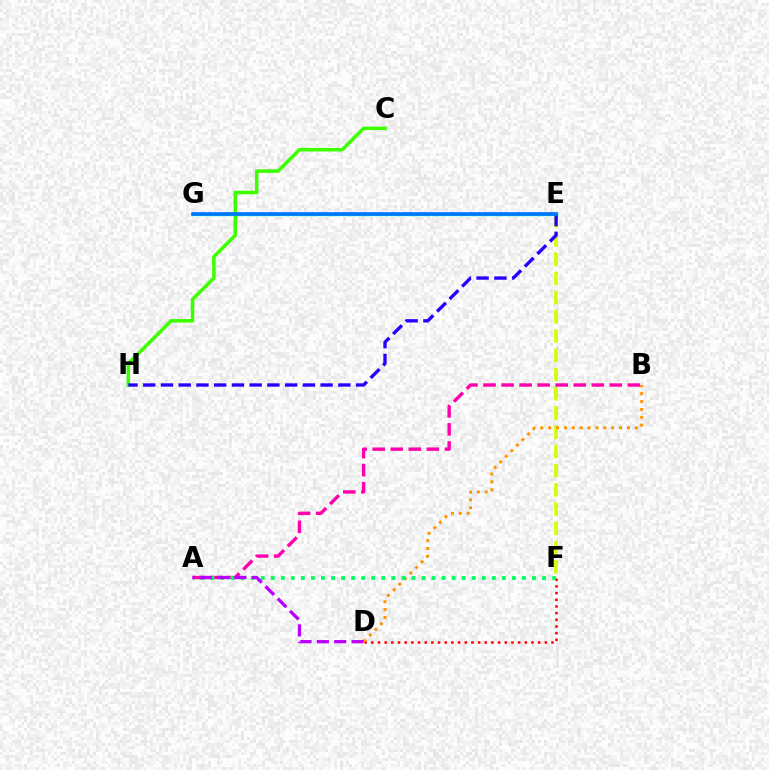{('A', 'B'): [{'color': '#ff00ac', 'line_style': 'dashed', 'thickness': 2.45}], ('D', 'F'): [{'color': '#ff0000', 'line_style': 'dotted', 'thickness': 1.81}], ('E', 'G'): [{'color': '#00fff6', 'line_style': 'solid', 'thickness': 2.38}, {'color': '#0074ff', 'line_style': 'solid', 'thickness': 2.63}], ('C', 'H'): [{'color': '#3dff00', 'line_style': 'solid', 'thickness': 2.54}], ('E', 'F'): [{'color': '#d1ff00', 'line_style': 'dashed', 'thickness': 2.61}], ('B', 'D'): [{'color': '#ff9400', 'line_style': 'dotted', 'thickness': 2.14}], ('A', 'F'): [{'color': '#00ff5c', 'line_style': 'dotted', 'thickness': 2.73}], ('E', 'H'): [{'color': '#2500ff', 'line_style': 'dashed', 'thickness': 2.41}], ('A', 'D'): [{'color': '#b900ff', 'line_style': 'dashed', 'thickness': 2.36}]}